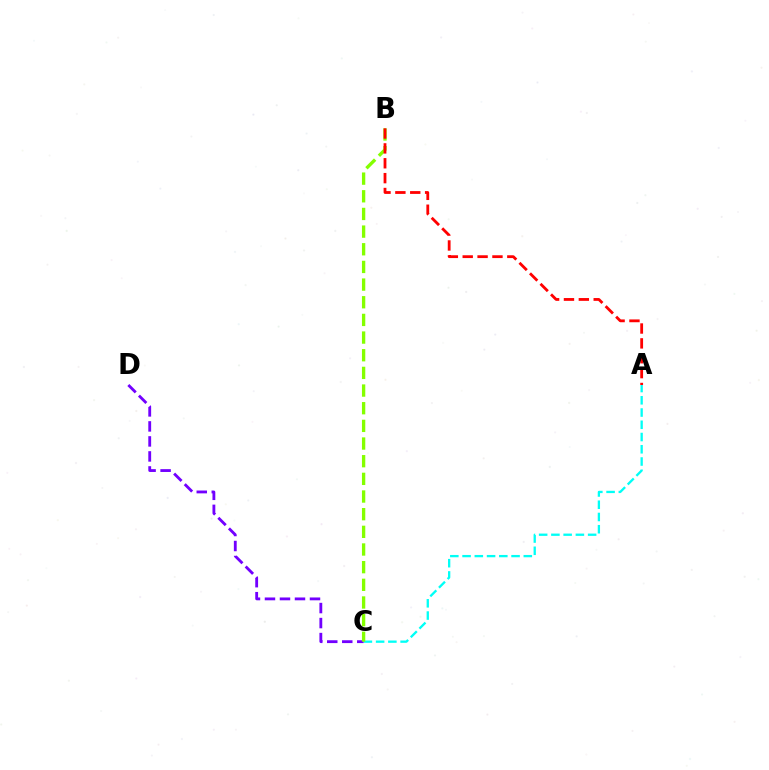{('A', 'C'): [{'color': '#00fff6', 'line_style': 'dashed', 'thickness': 1.66}], ('C', 'D'): [{'color': '#7200ff', 'line_style': 'dashed', 'thickness': 2.04}], ('B', 'C'): [{'color': '#84ff00', 'line_style': 'dashed', 'thickness': 2.4}], ('A', 'B'): [{'color': '#ff0000', 'line_style': 'dashed', 'thickness': 2.02}]}